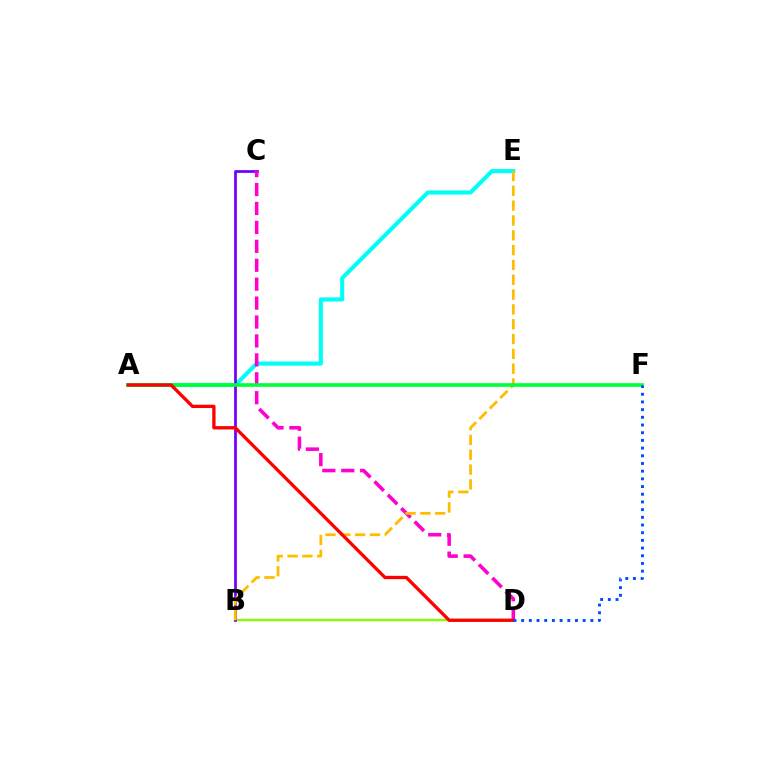{('B', 'D'): [{'color': '#84ff00', 'line_style': 'solid', 'thickness': 1.7}], ('A', 'E'): [{'color': '#00fff6', 'line_style': 'solid', 'thickness': 2.96}], ('B', 'C'): [{'color': '#7200ff', 'line_style': 'solid', 'thickness': 1.98}], ('C', 'D'): [{'color': '#ff00cf', 'line_style': 'dashed', 'thickness': 2.57}], ('B', 'E'): [{'color': '#ffbd00', 'line_style': 'dashed', 'thickness': 2.01}], ('A', 'F'): [{'color': '#00ff39', 'line_style': 'solid', 'thickness': 2.62}], ('A', 'D'): [{'color': '#ff0000', 'line_style': 'solid', 'thickness': 2.39}], ('D', 'F'): [{'color': '#004bff', 'line_style': 'dotted', 'thickness': 2.09}]}